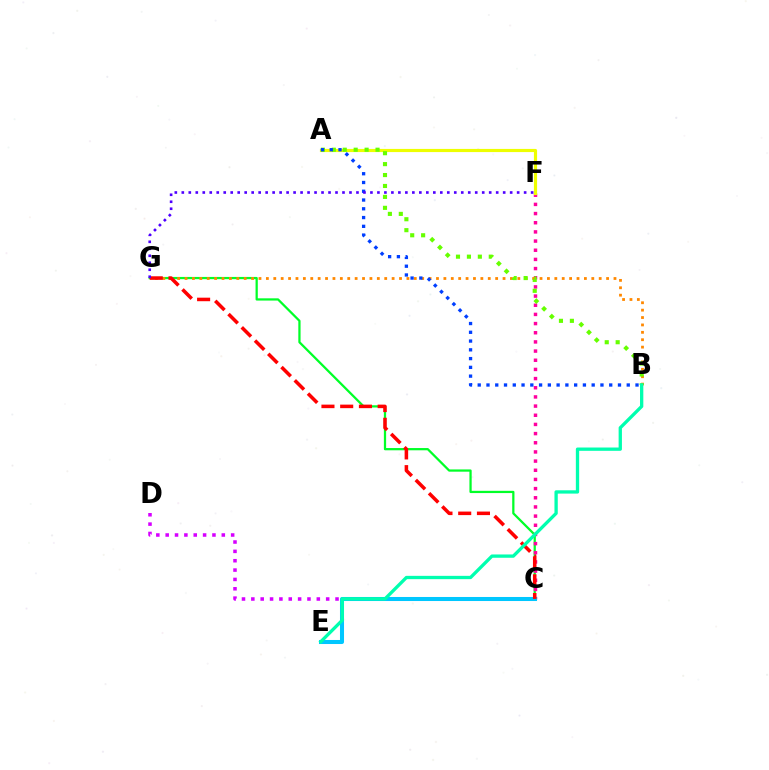{('C', 'G'): [{'color': '#00ff27', 'line_style': 'solid', 'thickness': 1.62}, {'color': '#ff0000', 'line_style': 'dashed', 'thickness': 2.55}], ('C', 'F'): [{'color': '#ff00a0', 'line_style': 'dotted', 'thickness': 2.49}], ('B', 'G'): [{'color': '#ff8800', 'line_style': 'dotted', 'thickness': 2.01}], ('C', 'D'): [{'color': '#d600ff', 'line_style': 'dotted', 'thickness': 2.54}], ('A', 'F'): [{'color': '#eeff00', 'line_style': 'solid', 'thickness': 2.28}], ('A', 'B'): [{'color': '#66ff00', 'line_style': 'dotted', 'thickness': 2.97}, {'color': '#003fff', 'line_style': 'dotted', 'thickness': 2.38}], ('C', 'E'): [{'color': '#00c7ff', 'line_style': 'solid', 'thickness': 2.91}], ('B', 'E'): [{'color': '#00ffaf', 'line_style': 'solid', 'thickness': 2.38}], ('F', 'G'): [{'color': '#4f00ff', 'line_style': 'dotted', 'thickness': 1.9}]}